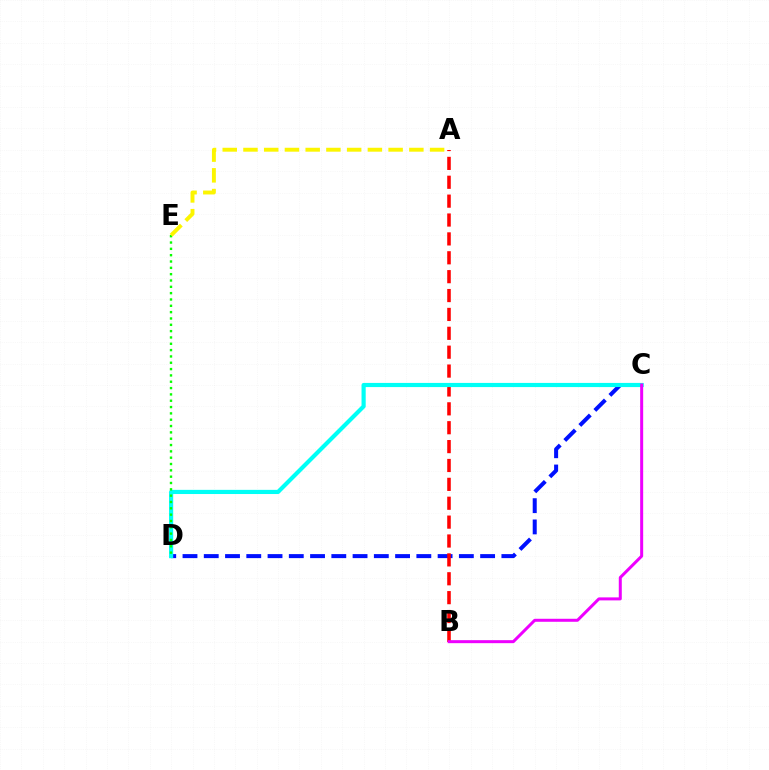{('C', 'D'): [{'color': '#0010ff', 'line_style': 'dashed', 'thickness': 2.89}, {'color': '#00fff6', 'line_style': 'solid', 'thickness': 3.0}], ('A', 'B'): [{'color': '#ff0000', 'line_style': 'dashed', 'thickness': 2.56}], ('D', 'E'): [{'color': '#08ff00', 'line_style': 'dotted', 'thickness': 1.72}], ('A', 'E'): [{'color': '#fcf500', 'line_style': 'dashed', 'thickness': 2.82}], ('B', 'C'): [{'color': '#ee00ff', 'line_style': 'solid', 'thickness': 2.16}]}